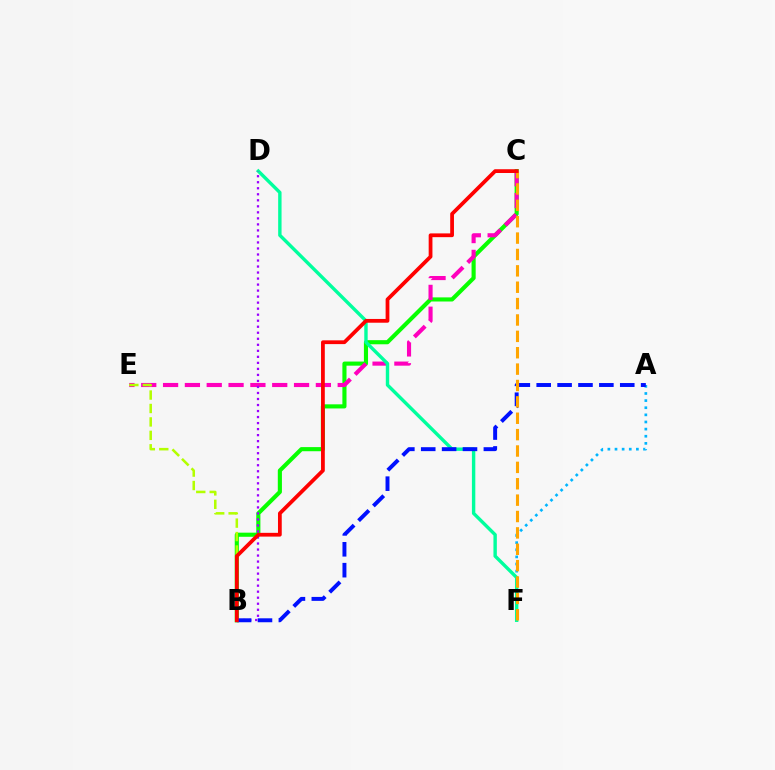{('A', 'F'): [{'color': '#00b5ff', 'line_style': 'dotted', 'thickness': 1.94}], ('B', 'C'): [{'color': '#08ff00', 'line_style': 'solid', 'thickness': 2.96}, {'color': '#ff0000', 'line_style': 'solid', 'thickness': 2.71}], ('C', 'E'): [{'color': '#ff00bd', 'line_style': 'dashed', 'thickness': 2.97}], ('D', 'F'): [{'color': '#00ff9d', 'line_style': 'solid', 'thickness': 2.45}], ('B', 'D'): [{'color': '#9b00ff', 'line_style': 'dotted', 'thickness': 1.64}], ('A', 'B'): [{'color': '#0010ff', 'line_style': 'dashed', 'thickness': 2.84}], ('C', 'F'): [{'color': '#ffa500', 'line_style': 'dashed', 'thickness': 2.22}], ('B', 'E'): [{'color': '#b3ff00', 'line_style': 'dashed', 'thickness': 1.83}]}